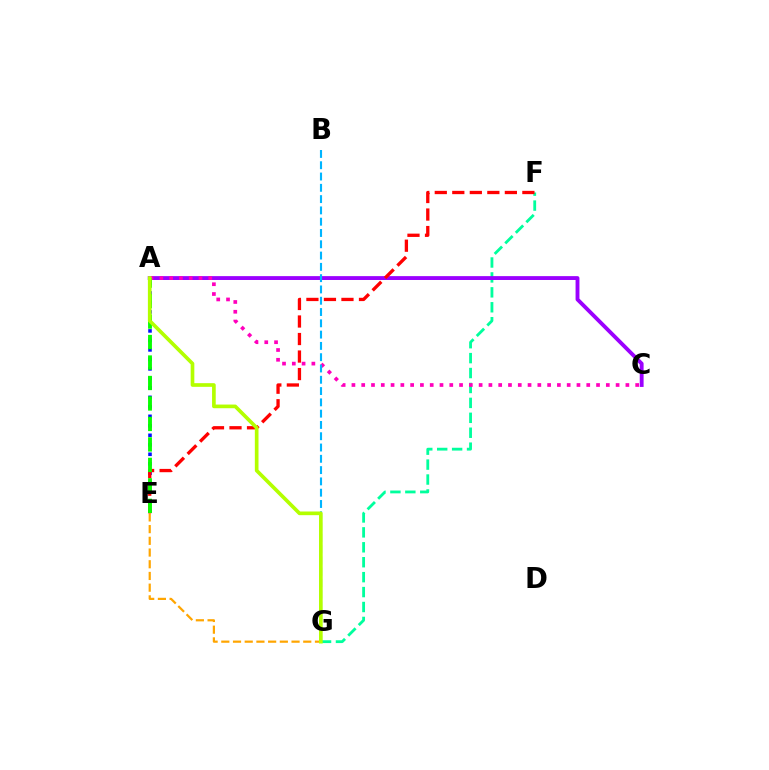{('F', 'G'): [{'color': '#00ff9d', 'line_style': 'dashed', 'thickness': 2.03}], ('A', 'C'): [{'color': '#9b00ff', 'line_style': 'solid', 'thickness': 2.78}, {'color': '#ff00bd', 'line_style': 'dotted', 'thickness': 2.66}], ('A', 'E'): [{'color': '#0010ff', 'line_style': 'dotted', 'thickness': 2.58}, {'color': '#08ff00', 'line_style': 'dashed', 'thickness': 2.78}], ('B', 'G'): [{'color': '#00b5ff', 'line_style': 'dashed', 'thickness': 1.53}], ('E', 'G'): [{'color': '#ffa500', 'line_style': 'dashed', 'thickness': 1.59}], ('E', 'F'): [{'color': '#ff0000', 'line_style': 'dashed', 'thickness': 2.38}], ('A', 'G'): [{'color': '#b3ff00', 'line_style': 'solid', 'thickness': 2.64}]}